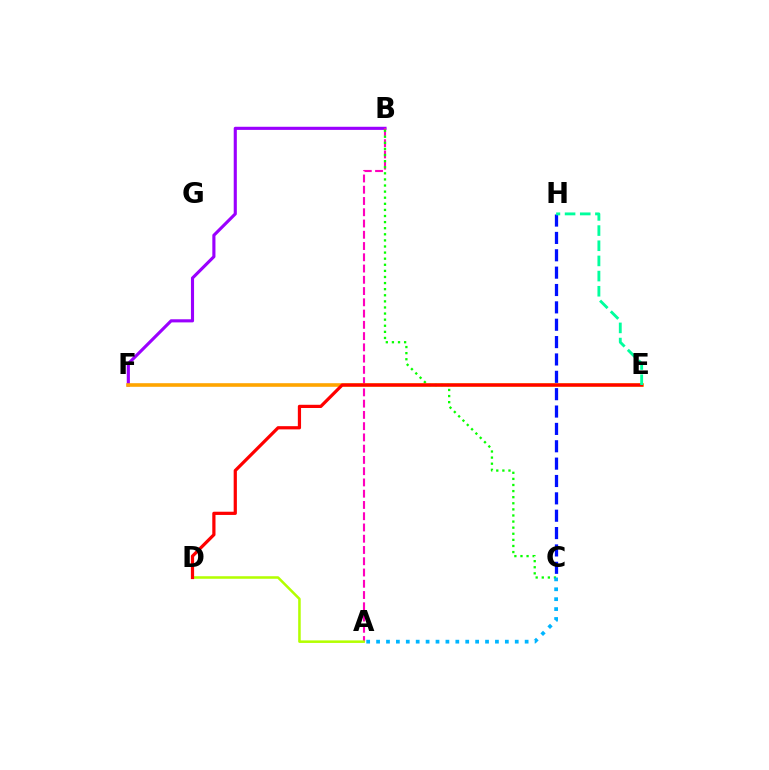{('B', 'F'): [{'color': '#9b00ff', 'line_style': 'solid', 'thickness': 2.25}], ('C', 'H'): [{'color': '#0010ff', 'line_style': 'dashed', 'thickness': 2.36}], ('A', 'B'): [{'color': '#ff00bd', 'line_style': 'dashed', 'thickness': 1.53}], ('E', 'F'): [{'color': '#ffa500', 'line_style': 'solid', 'thickness': 2.6}], ('B', 'C'): [{'color': '#08ff00', 'line_style': 'dotted', 'thickness': 1.66}], ('A', 'D'): [{'color': '#b3ff00', 'line_style': 'solid', 'thickness': 1.83}], ('A', 'C'): [{'color': '#00b5ff', 'line_style': 'dotted', 'thickness': 2.69}], ('D', 'E'): [{'color': '#ff0000', 'line_style': 'solid', 'thickness': 2.32}], ('E', 'H'): [{'color': '#00ff9d', 'line_style': 'dashed', 'thickness': 2.06}]}